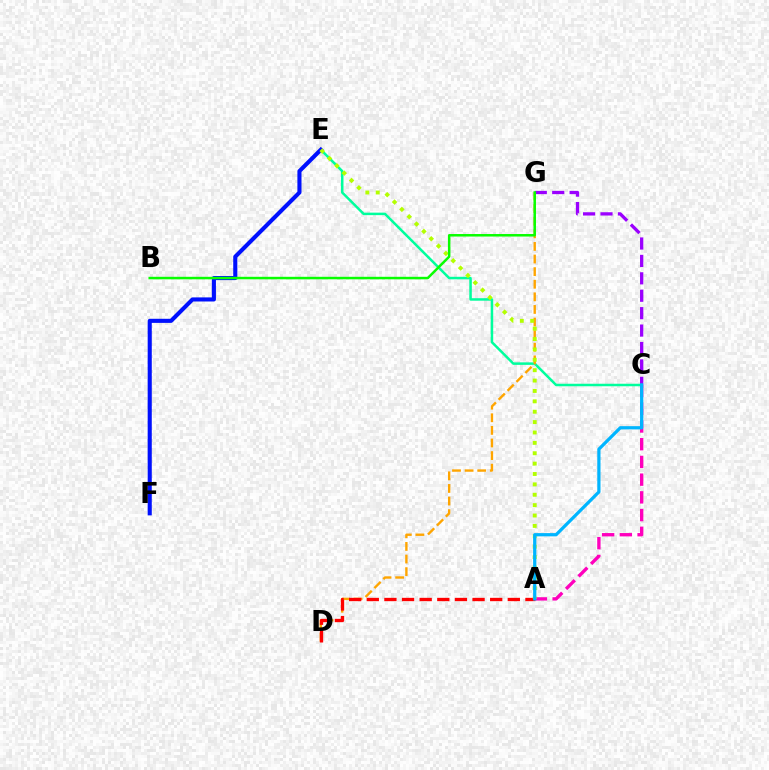{('C', 'G'): [{'color': '#9b00ff', 'line_style': 'dashed', 'thickness': 2.37}], ('C', 'E'): [{'color': '#00ff9d', 'line_style': 'solid', 'thickness': 1.8}], ('D', 'G'): [{'color': '#ffa500', 'line_style': 'dashed', 'thickness': 1.71}], ('A', 'D'): [{'color': '#ff0000', 'line_style': 'dashed', 'thickness': 2.39}], ('A', 'C'): [{'color': '#ff00bd', 'line_style': 'dashed', 'thickness': 2.41}, {'color': '#00b5ff', 'line_style': 'solid', 'thickness': 2.33}], ('E', 'F'): [{'color': '#0010ff', 'line_style': 'solid', 'thickness': 2.95}], ('A', 'E'): [{'color': '#b3ff00', 'line_style': 'dotted', 'thickness': 2.82}], ('B', 'G'): [{'color': '#08ff00', 'line_style': 'solid', 'thickness': 1.8}]}